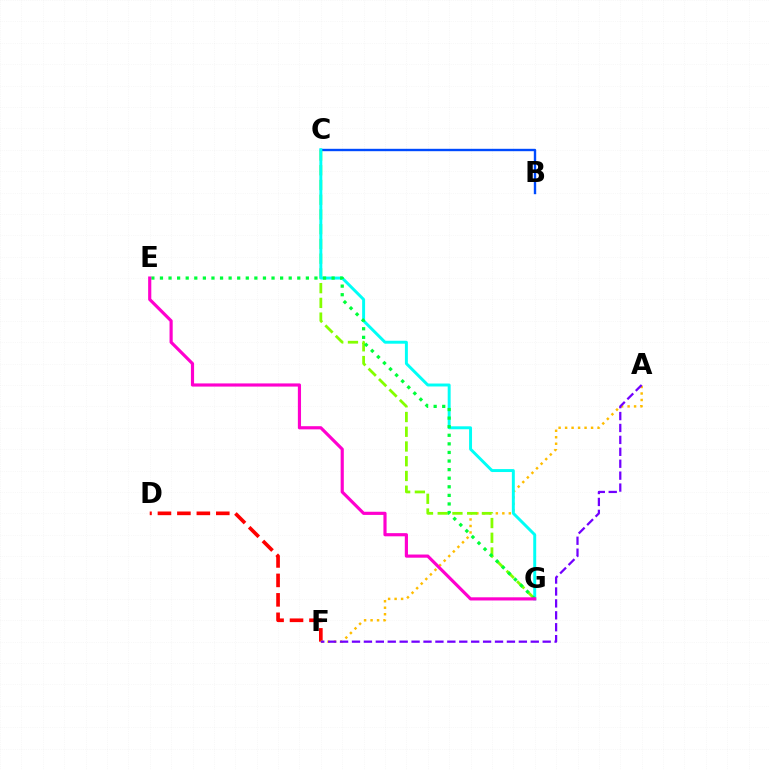{('B', 'C'): [{'color': '#004bff', 'line_style': 'solid', 'thickness': 1.72}], ('D', 'F'): [{'color': '#ff0000', 'line_style': 'dashed', 'thickness': 2.64}], ('A', 'F'): [{'color': '#ffbd00', 'line_style': 'dotted', 'thickness': 1.76}, {'color': '#7200ff', 'line_style': 'dashed', 'thickness': 1.62}], ('C', 'G'): [{'color': '#84ff00', 'line_style': 'dashed', 'thickness': 2.0}, {'color': '#00fff6', 'line_style': 'solid', 'thickness': 2.12}], ('E', 'G'): [{'color': '#00ff39', 'line_style': 'dotted', 'thickness': 2.33}, {'color': '#ff00cf', 'line_style': 'solid', 'thickness': 2.28}]}